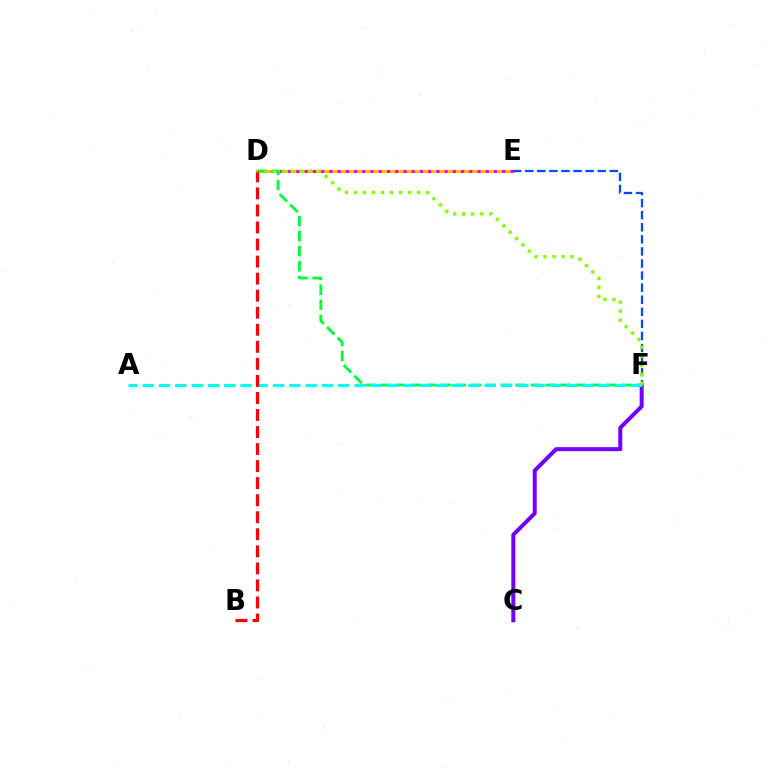{('C', 'F'): [{'color': '#7200ff', 'line_style': 'solid', 'thickness': 2.88}], ('D', 'E'): [{'color': '#ffbd00', 'line_style': 'solid', 'thickness': 2.08}, {'color': '#ff00cf', 'line_style': 'dotted', 'thickness': 2.24}], ('E', 'F'): [{'color': '#004bff', 'line_style': 'dashed', 'thickness': 1.64}], ('D', 'F'): [{'color': '#00ff39', 'line_style': 'dashed', 'thickness': 2.04}, {'color': '#84ff00', 'line_style': 'dotted', 'thickness': 2.45}], ('A', 'F'): [{'color': '#00fff6', 'line_style': 'dashed', 'thickness': 2.21}], ('B', 'D'): [{'color': '#ff0000', 'line_style': 'dashed', 'thickness': 2.32}]}